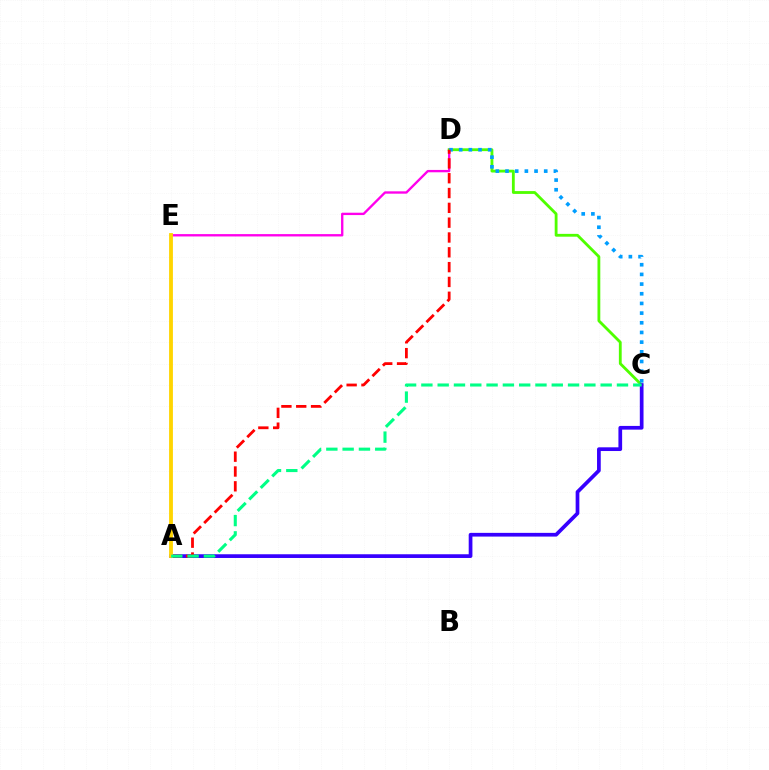{('D', 'E'): [{'color': '#ff00ed', 'line_style': 'solid', 'thickness': 1.69}], ('C', 'D'): [{'color': '#4fff00', 'line_style': 'solid', 'thickness': 2.03}, {'color': '#009eff', 'line_style': 'dotted', 'thickness': 2.63}], ('A', 'C'): [{'color': '#3700ff', 'line_style': 'solid', 'thickness': 2.67}, {'color': '#00ff86', 'line_style': 'dashed', 'thickness': 2.21}], ('A', 'D'): [{'color': '#ff0000', 'line_style': 'dashed', 'thickness': 2.01}], ('A', 'E'): [{'color': '#ffd500', 'line_style': 'solid', 'thickness': 2.75}]}